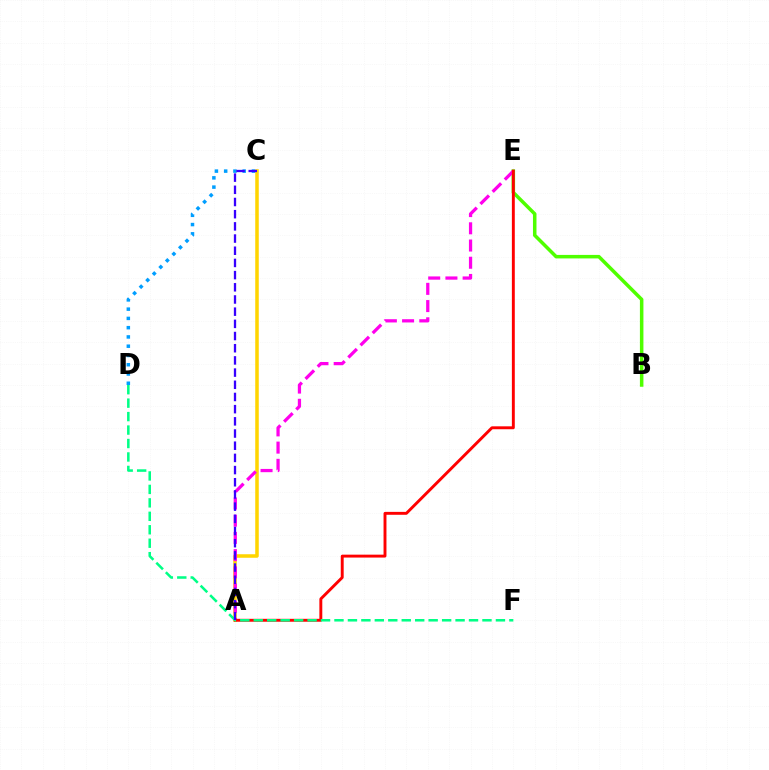{('A', 'C'): [{'color': '#ffd500', 'line_style': 'solid', 'thickness': 2.53}, {'color': '#3700ff', 'line_style': 'dashed', 'thickness': 1.66}], ('B', 'E'): [{'color': '#4fff00', 'line_style': 'solid', 'thickness': 2.53}], ('A', 'E'): [{'color': '#ff00ed', 'line_style': 'dashed', 'thickness': 2.34}, {'color': '#ff0000', 'line_style': 'solid', 'thickness': 2.1}], ('C', 'D'): [{'color': '#009eff', 'line_style': 'dotted', 'thickness': 2.52}], ('D', 'F'): [{'color': '#00ff86', 'line_style': 'dashed', 'thickness': 1.83}]}